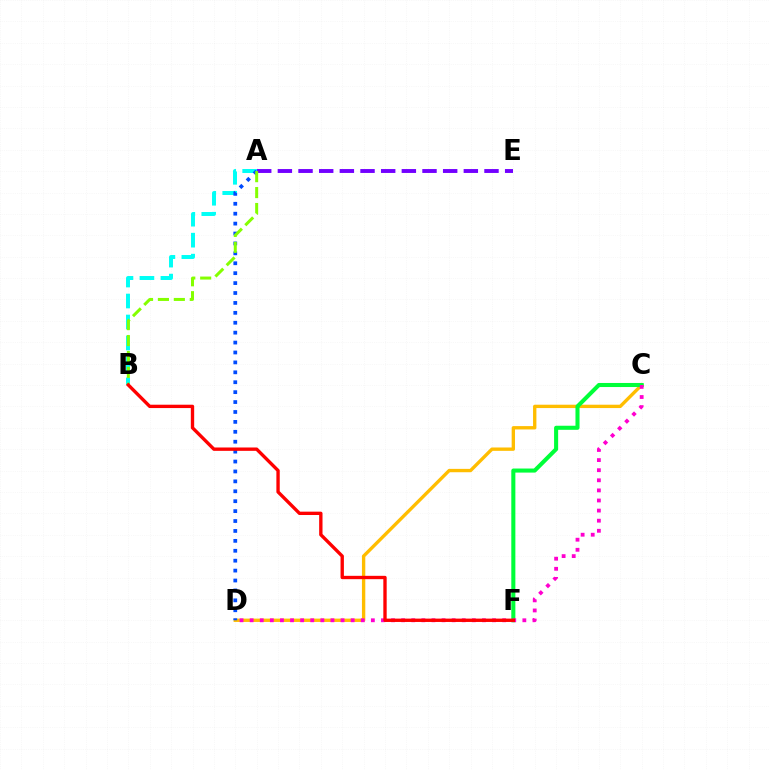{('C', 'D'): [{'color': '#ffbd00', 'line_style': 'solid', 'thickness': 2.41}, {'color': '#ff00cf', 'line_style': 'dotted', 'thickness': 2.74}], ('C', 'F'): [{'color': '#00ff39', 'line_style': 'solid', 'thickness': 2.93}], ('A', 'B'): [{'color': '#00fff6', 'line_style': 'dashed', 'thickness': 2.85}, {'color': '#84ff00', 'line_style': 'dashed', 'thickness': 2.16}], ('A', 'E'): [{'color': '#7200ff', 'line_style': 'dashed', 'thickness': 2.81}], ('A', 'D'): [{'color': '#004bff', 'line_style': 'dotted', 'thickness': 2.69}], ('B', 'F'): [{'color': '#ff0000', 'line_style': 'solid', 'thickness': 2.42}]}